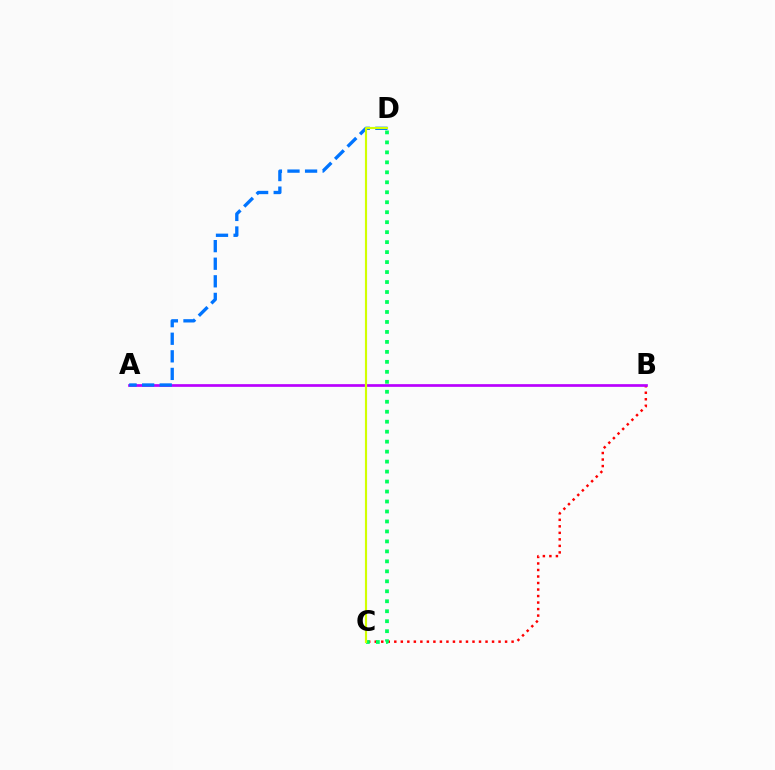{('B', 'C'): [{'color': '#ff0000', 'line_style': 'dotted', 'thickness': 1.77}], ('A', 'B'): [{'color': '#b900ff', 'line_style': 'solid', 'thickness': 1.94}], ('A', 'D'): [{'color': '#0074ff', 'line_style': 'dashed', 'thickness': 2.39}], ('C', 'D'): [{'color': '#00ff5c', 'line_style': 'dotted', 'thickness': 2.71}, {'color': '#d1ff00', 'line_style': 'solid', 'thickness': 1.54}]}